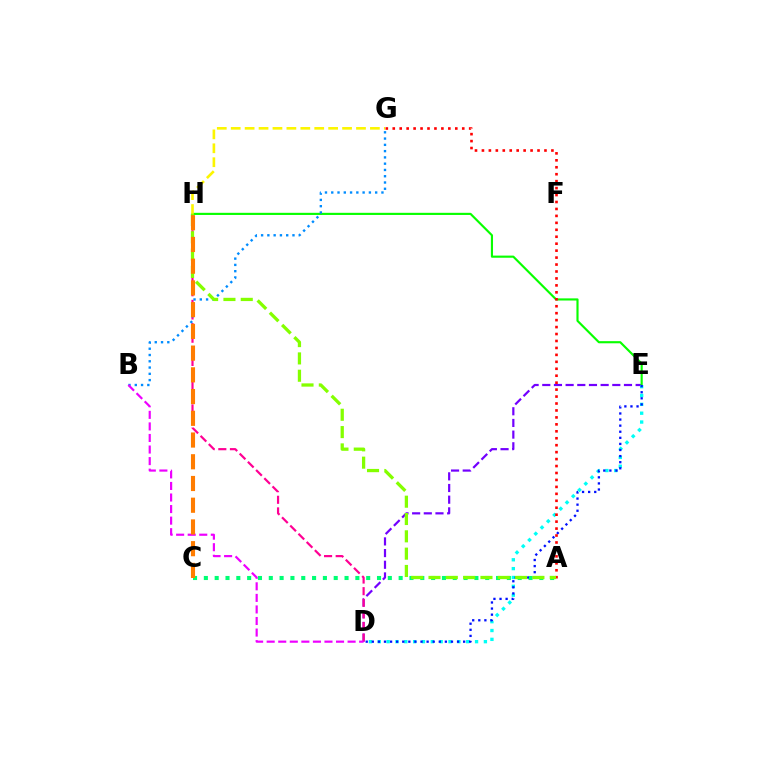{('A', 'C'): [{'color': '#00ff74', 'line_style': 'dotted', 'thickness': 2.94}], ('D', 'E'): [{'color': '#7200ff', 'line_style': 'dashed', 'thickness': 1.59}, {'color': '#00fff6', 'line_style': 'dotted', 'thickness': 2.4}, {'color': '#0010ff', 'line_style': 'dotted', 'thickness': 1.65}], ('D', 'H'): [{'color': '#ff0094', 'line_style': 'dashed', 'thickness': 1.58}], ('E', 'H'): [{'color': '#08ff00', 'line_style': 'solid', 'thickness': 1.54}], ('B', 'G'): [{'color': '#008cff', 'line_style': 'dotted', 'thickness': 1.7}], ('G', 'H'): [{'color': '#fcf500', 'line_style': 'dashed', 'thickness': 1.89}], ('A', 'G'): [{'color': '#ff0000', 'line_style': 'dotted', 'thickness': 1.89}], ('B', 'D'): [{'color': '#ee00ff', 'line_style': 'dashed', 'thickness': 1.57}], ('A', 'H'): [{'color': '#84ff00', 'line_style': 'dashed', 'thickness': 2.35}], ('C', 'H'): [{'color': '#ff7c00', 'line_style': 'dashed', 'thickness': 2.95}]}